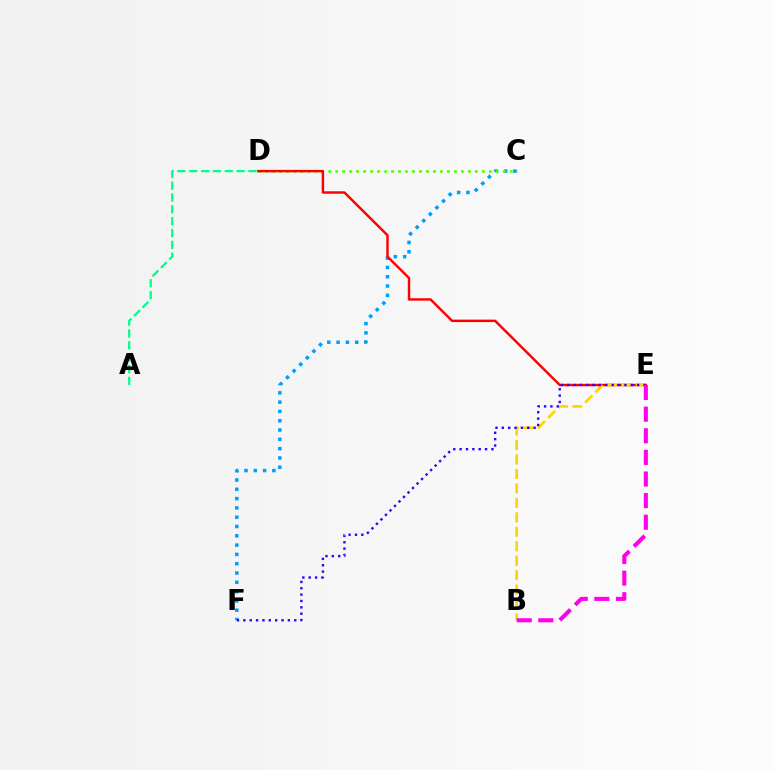{('C', 'F'): [{'color': '#009eff', 'line_style': 'dotted', 'thickness': 2.53}], ('C', 'D'): [{'color': '#4fff00', 'line_style': 'dotted', 'thickness': 1.9}], ('D', 'E'): [{'color': '#ff0000', 'line_style': 'solid', 'thickness': 1.76}], ('B', 'E'): [{'color': '#ffd500', 'line_style': 'dashed', 'thickness': 1.96}, {'color': '#ff00ed', 'line_style': 'dashed', 'thickness': 2.94}], ('E', 'F'): [{'color': '#3700ff', 'line_style': 'dotted', 'thickness': 1.73}], ('A', 'D'): [{'color': '#00ff86', 'line_style': 'dashed', 'thickness': 1.61}]}